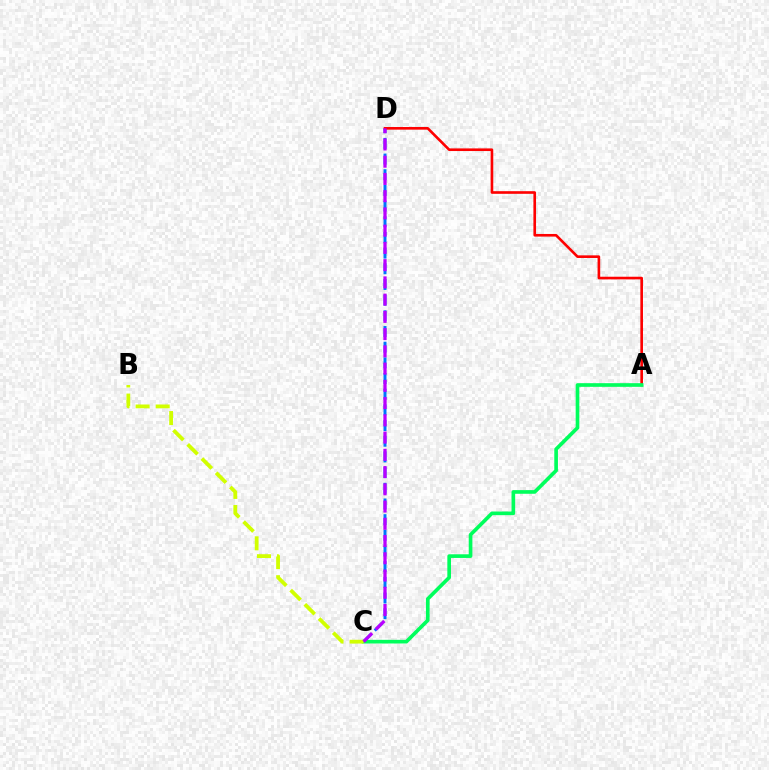{('C', 'D'): [{'color': '#0074ff', 'line_style': 'dashed', 'thickness': 2.13}, {'color': '#b900ff', 'line_style': 'dashed', 'thickness': 2.34}], ('A', 'D'): [{'color': '#ff0000', 'line_style': 'solid', 'thickness': 1.9}], ('A', 'C'): [{'color': '#00ff5c', 'line_style': 'solid', 'thickness': 2.63}], ('B', 'C'): [{'color': '#d1ff00', 'line_style': 'dashed', 'thickness': 2.73}]}